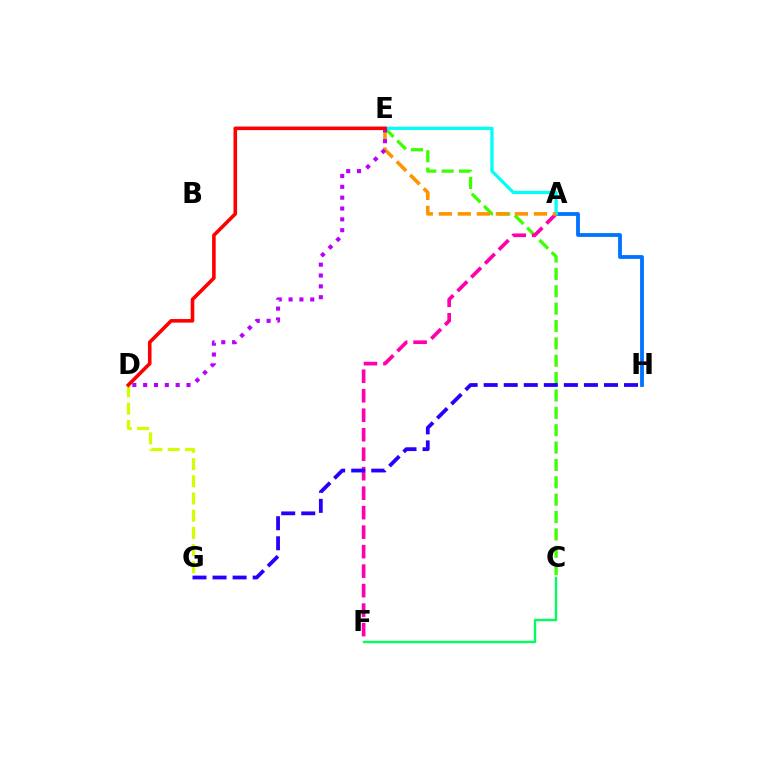{('C', 'F'): [{'color': '#00ff5c', 'line_style': 'solid', 'thickness': 1.7}], ('C', 'E'): [{'color': '#3dff00', 'line_style': 'dashed', 'thickness': 2.36}], ('D', 'G'): [{'color': '#d1ff00', 'line_style': 'dashed', 'thickness': 2.34}], ('A', 'H'): [{'color': '#0074ff', 'line_style': 'solid', 'thickness': 2.75}], ('A', 'F'): [{'color': '#ff00ac', 'line_style': 'dashed', 'thickness': 2.65}], ('A', 'E'): [{'color': '#00fff6', 'line_style': 'solid', 'thickness': 2.33}, {'color': '#ff9400', 'line_style': 'dashed', 'thickness': 2.59}], ('D', 'E'): [{'color': '#b900ff', 'line_style': 'dotted', 'thickness': 2.94}, {'color': '#ff0000', 'line_style': 'solid', 'thickness': 2.59}], ('G', 'H'): [{'color': '#2500ff', 'line_style': 'dashed', 'thickness': 2.72}]}